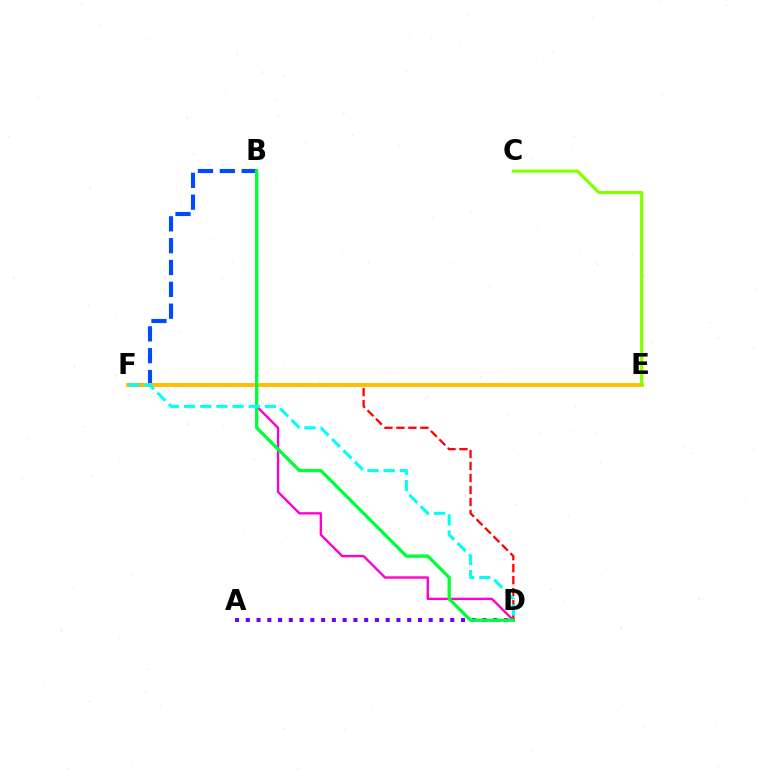{('D', 'F'): [{'color': '#ff0000', 'line_style': 'dashed', 'thickness': 1.63}, {'color': '#00fff6', 'line_style': 'dashed', 'thickness': 2.19}], ('B', 'F'): [{'color': '#004bff', 'line_style': 'dashed', 'thickness': 2.97}], ('E', 'F'): [{'color': '#ffbd00', 'line_style': 'solid', 'thickness': 2.77}], ('A', 'D'): [{'color': '#7200ff', 'line_style': 'dotted', 'thickness': 2.92}], ('B', 'D'): [{'color': '#ff00cf', 'line_style': 'solid', 'thickness': 1.71}, {'color': '#00ff39', 'line_style': 'solid', 'thickness': 2.38}], ('C', 'E'): [{'color': '#84ff00', 'line_style': 'solid', 'thickness': 2.3}]}